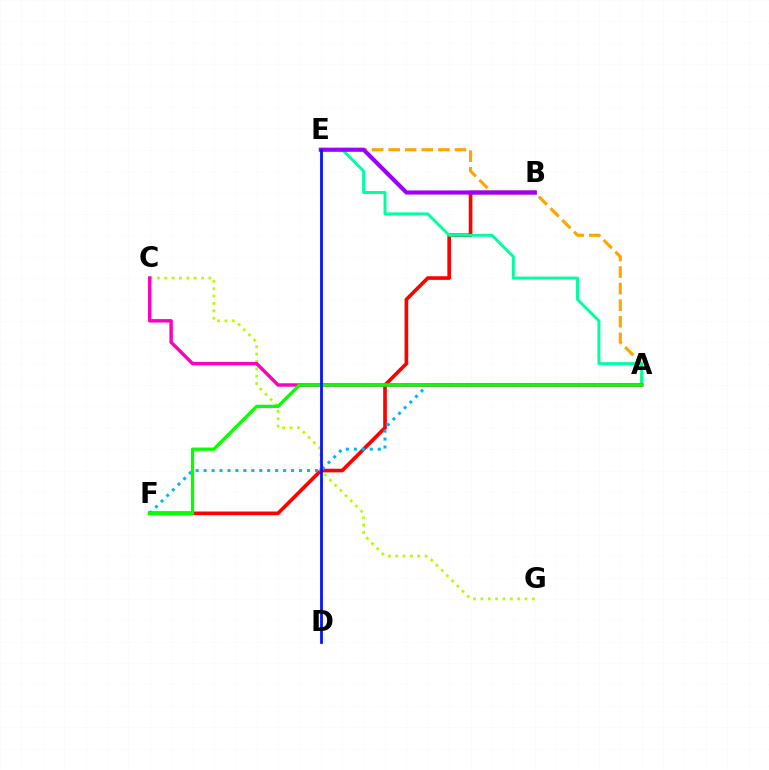{('B', 'F'): [{'color': '#ff0000', 'line_style': 'solid', 'thickness': 2.63}], ('A', 'E'): [{'color': '#ffa500', 'line_style': 'dashed', 'thickness': 2.25}, {'color': '#00ff9d', 'line_style': 'solid', 'thickness': 2.11}], ('C', 'G'): [{'color': '#b3ff00', 'line_style': 'dotted', 'thickness': 2.0}], ('A', 'F'): [{'color': '#00b5ff', 'line_style': 'dotted', 'thickness': 2.16}, {'color': '#08ff00', 'line_style': 'solid', 'thickness': 2.37}], ('A', 'C'): [{'color': '#ff00bd', 'line_style': 'solid', 'thickness': 2.49}], ('B', 'E'): [{'color': '#9b00ff', 'line_style': 'solid', 'thickness': 2.98}], ('D', 'E'): [{'color': '#0010ff', 'line_style': 'solid', 'thickness': 1.97}]}